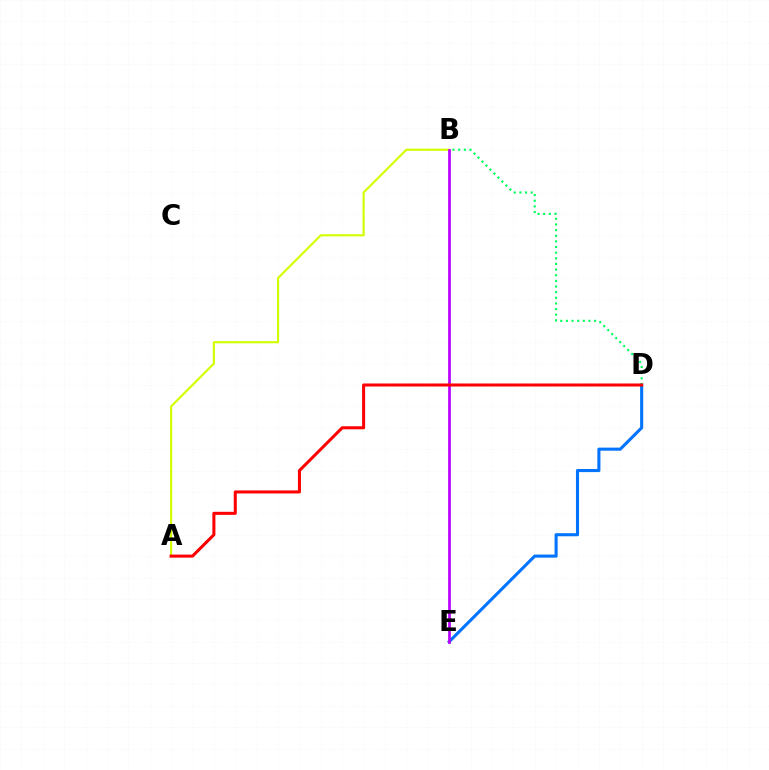{('D', 'E'): [{'color': '#0074ff', 'line_style': 'solid', 'thickness': 2.22}], ('A', 'B'): [{'color': '#d1ff00', 'line_style': 'solid', 'thickness': 1.55}], ('B', 'D'): [{'color': '#00ff5c', 'line_style': 'dotted', 'thickness': 1.53}], ('B', 'E'): [{'color': '#b900ff', 'line_style': 'solid', 'thickness': 1.95}], ('A', 'D'): [{'color': '#ff0000', 'line_style': 'solid', 'thickness': 2.18}]}